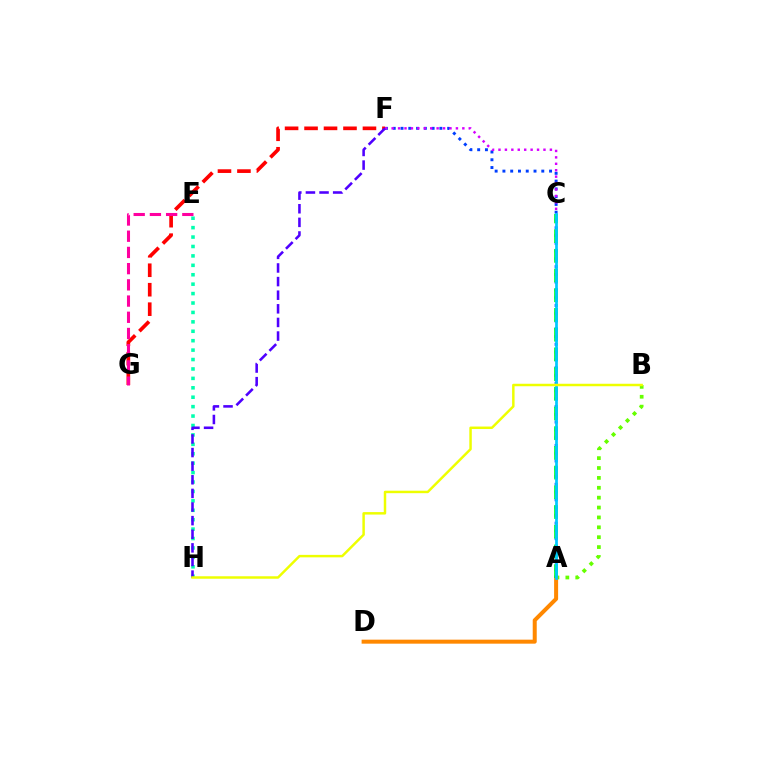{('A', 'B'): [{'color': '#66ff00', 'line_style': 'dotted', 'thickness': 2.69}], ('A', 'F'): [{'color': '#003fff', 'line_style': 'dotted', 'thickness': 2.11}], ('E', 'H'): [{'color': '#00ffaf', 'line_style': 'dotted', 'thickness': 2.56}], ('C', 'F'): [{'color': '#d600ff', 'line_style': 'dotted', 'thickness': 1.75}], ('A', 'D'): [{'color': '#ff8800', 'line_style': 'solid', 'thickness': 2.88}], ('F', 'G'): [{'color': '#ff0000', 'line_style': 'dashed', 'thickness': 2.65}], ('F', 'H'): [{'color': '#4f00ff', 'line_style': 'dashed', 'thickness': 1.85}], ('A', 'C'): [{'color': '#00ff27', 'line_style': 'dashed', 'thickness': 2.68}, {'color': '#00c7ff', 'line_style': 'solid', 'thickness': 1.97}], ('E', 'G'): [{'color': '#ff00a0', 'line_style': 'dashed', 'thickness': 2.2}], ('B', 'H'): [{'color': '#eeff00', 'line_style': 'solid', 'thickness': 1.78}]}